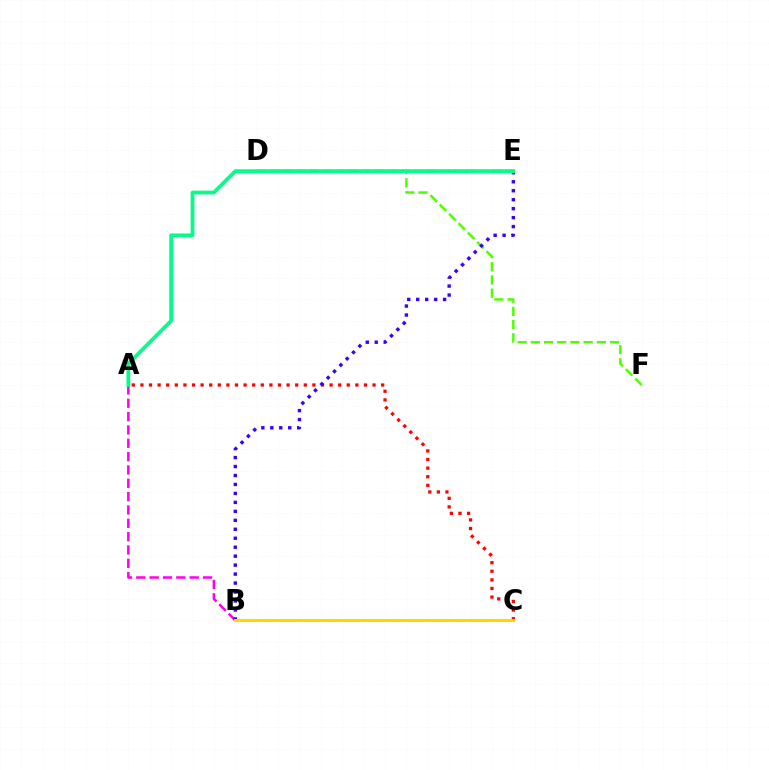{('A', 'C'): [{'color': '#ff0000', 'line_style': 'dotted', 'thickness': 2.34}], ('D', 'E'): [{'color': '#009eff', 'line_style': 'dashed', 'thickness': 1.78}], ('A', 'B'): [{'color': '#ff00ed', 'line_style': 'dashed', 'thickness': 1.81}], ('D', 'F'): [{'color': '#4fff00', 'line_style': 'dashed', 'thickness': 1.79}], ('B', 'E'): [{'color': '#3700ff', 'line_style': 'dotted', 'thickness': 2.44}], ('B', 'C'): [{'color': '#ffd500', 'line_style': 'solid', 'thickness': 2.2}], ('A', 'E'): [{'color': '#00ff86', 'line_style': 'solid', 'thickness': 2.67}]}